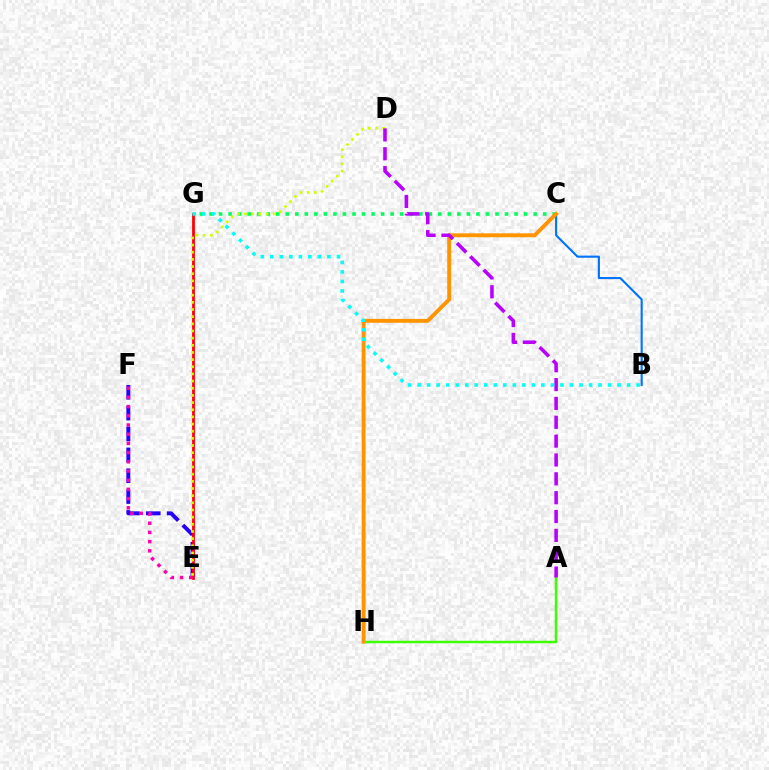{('E', 'F'): [{'color': '#2500ff', 'line_style': 'dashed', 'thickness': 2.83}, {'color': '#ff00ac', 'line_style': 'dotted', 'thickness': 2.5}], ('A', 'H'): [{'color': '#3dff00', 'line_style': 'solid', 'thickness': 1.79}], ('E', 'G'): [{'color': '#ff0000', 'line_style': 'solid', 'thickness': 2.01}], ('C', 'G'): [{'color': '#00ff5c', 'line_style': 'dotted', 'thickness': 2.59}], ('B', 'C'): [{'color': '#0074ff', 'line_style': 'solid', 'thickness': 1.53}], ('C', 'H'): [{'color': '#ff9400', 'line_style': 'solid', 'thickness': 2.81}], ('D', 'E'): [{'color': '#d1ff00', 'line_style': 'dotted', 'thickness': 1.95}], ('A', 'D'): [{'color': '#b900ff', 'line_style': 'dashed', 'thickness': 2.56}], ('B', 'G'): [{'color': '#00fff6', 'line_style': 'dotted', 'thickness': 2.59}]}